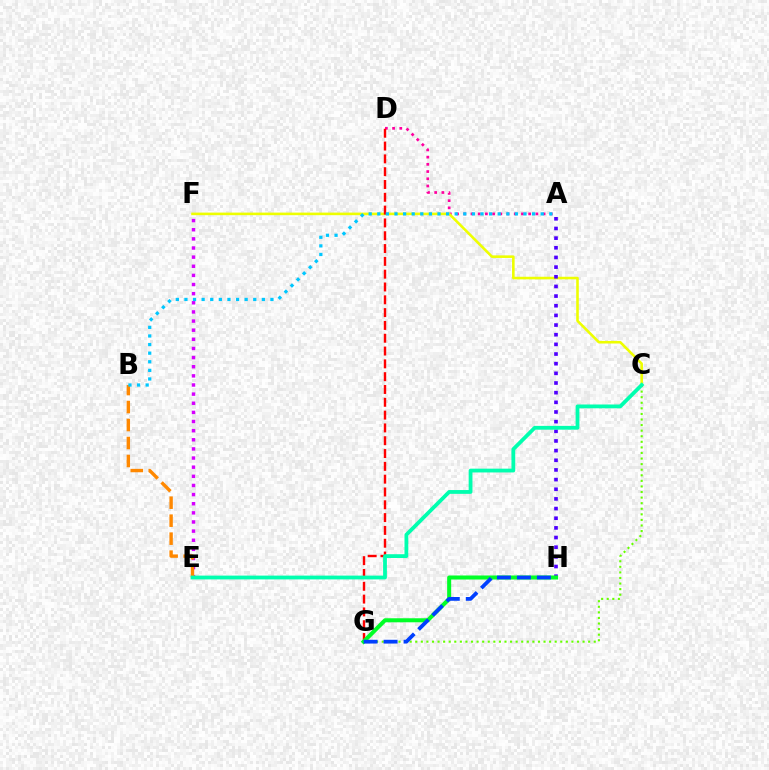{('E', 'F'): [{'color': '#d600ff', 'line_style': 'dotted', 'thickness': 2.48}], ('A', 'D'): [{'color': '#ff00a0', 'line_style': 'dotted', 'thickness': 1.96}], ('B', 'E'): [{'color': '#ff8800', 'line_style': 'dashed', 'thickness': 2.44}], ('C', 'F'): [{'color': '#eeff00', 'line_style': 'solid', 'thickness': 1.86}], ('D', 'G'): [{'color': '#ff0000', 'line_style': 'dashed', 'thickness': 1.74}], ('A', 'H'): [{'color': '#4f00ff', 'line_style': 'dotted', 'thickness': 2.62}], ('G', 'H'): [{'color': '#00ff27', 'line_style': 'solid', 'thickness': 2.9}, {'color': '#003fff', 'line_style': 'dashed', 'thickness': 2.72}], ('C', 'G'): [{'color': '#66ff00', 'line_style': 'dotted', 'thickness': 1.52}], ('A', 'B'): [{'color': '#00c7ff', 'line_style': 'dotted', 'thickness': 2.34}], ('C', 'E'): [{'color': '#00ffaf', 'line_style': 'solid', 'thickness': 2.73}]}